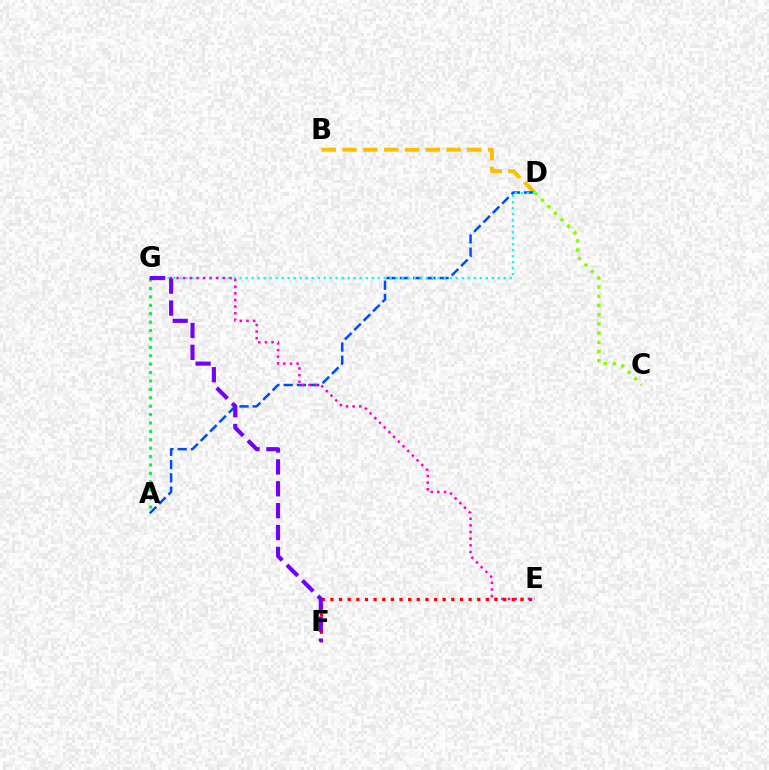{('B', 'D'): [{'color': '#ffbd00', 'line_style': 'dashed', 'thickness': 2.83}], ('A', 'G'): [{'color': '#00ff39', 'line_style': 'dotted', 'thickness': 2.28}], ('A', 'D'): [{'color': '#004bff', 'line_style': 'dashed', 'thickness': 1.8}], ('D', 'G'): [{'color': '#00fff6', 'line_style': 'dotted', 'thickness': 1.63}], ('C', 'D'): [{'color': '#84ff00', 'line_style': 'dotted', 'thickness': 2.5}], ('E', 'G'): [{'color': '#ff00cf', 'line_style': 'dotted', 'thickness': 1.8}], ('E', 'F'): [{'color': '#ff0000', 'line_style': 'dotted', 'thickness': 2.35}], ('F', 'G'): [{'color': '#7200ff', 'line_style': 'dashed', 'thickness': 2.97}]}